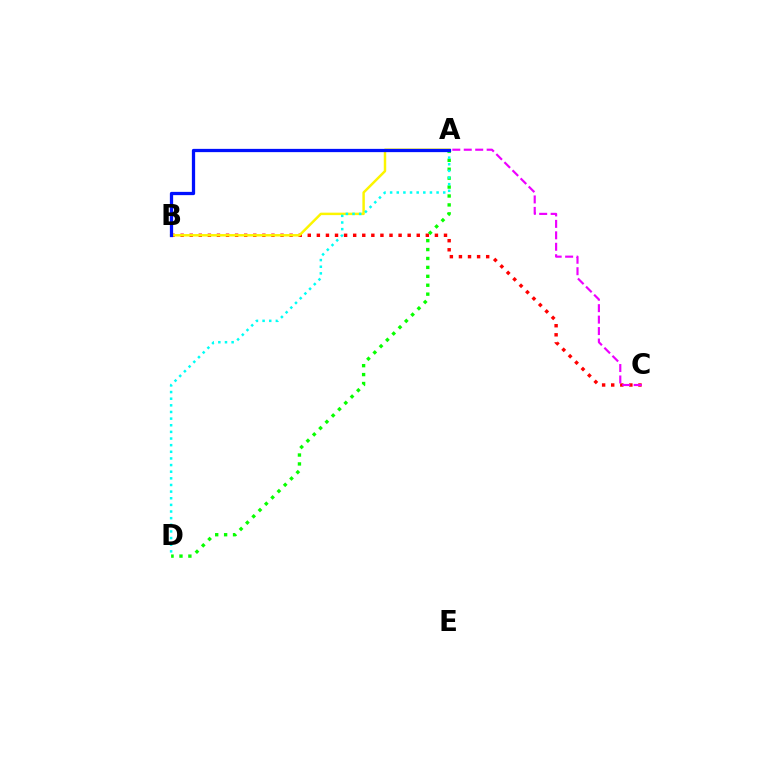{('B', 'C'): [{'color': '#ff0000', 'line_style': 'dotted', 'thickness': 2.47}], ('A', 'D'): [{'color': '#08ff00', 'line_style': 'dotted', 'thickness': 2.42}, {'color': '#00fff6', 'line_style': 'dotted', 'thickness': 1.8}], ('A', 'B'): [{'color': '#fcf500', 'line_style': 'solid', 'thickness': 1.77}, {'color': '#0010ff', 'line_style': 'solid', 'thickness': 2.35}], ('A', 'C'): [{'color': '#ee00ff', 'line_style': 'dashed', 'thickness': 1.56}]}